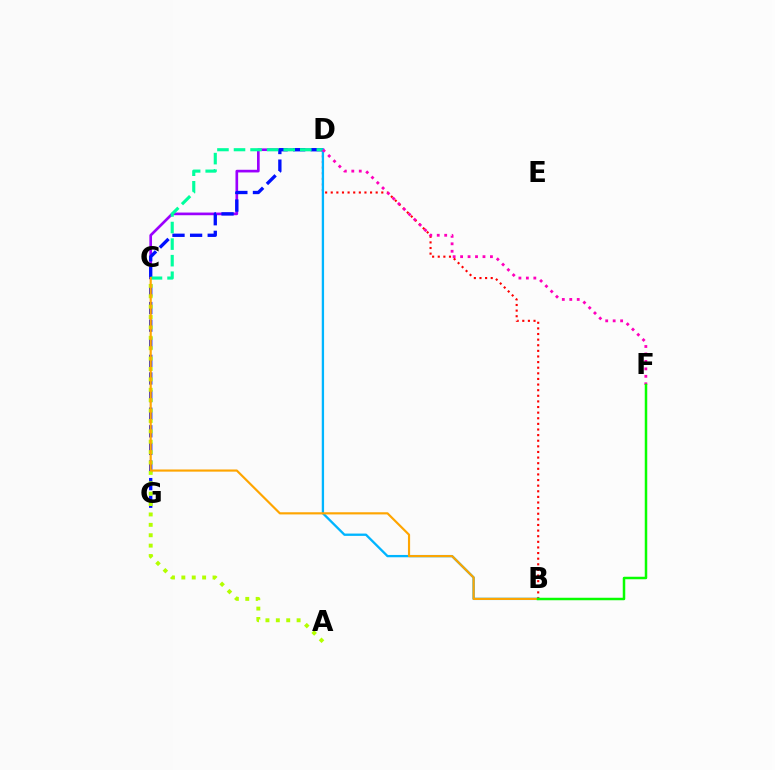{('C', 'D'): [{'color': '#9b00ff', 'line_style': 'solid', 'thickness': 1.92}, {'color': '#00ff9d', 'line_style': 'dashed', 'thickness': 2.25}], ('D', 'G'): [{'color': '#0010ff', 'line_style': 'dashed', 'thickness': 2.39}], ('B', 'D'): [{'color': '#ff0000', 'line_style': 'dotted', 'thickness': 1.53}, {'color': '#00b5ff', 'line_style': 'solid', 'thickness': 1.67}], ('A', 'C'): [{'color': '#b3ff00', 'line_style': 'dotted', 'thickness': 2.82}], ('D', 'F'): [{'color': '#ff00bd', 'line_style': 'dotted', 'thickness': 2.03}], ('B', 'C'): [{'color': '#ffa500', 'line_style': 'solid', 'thickness': 1.56}], ('B', 'F'): [{'color': '#08ff00', 'line_style': 'solid', 'thickness': 1.8}]}